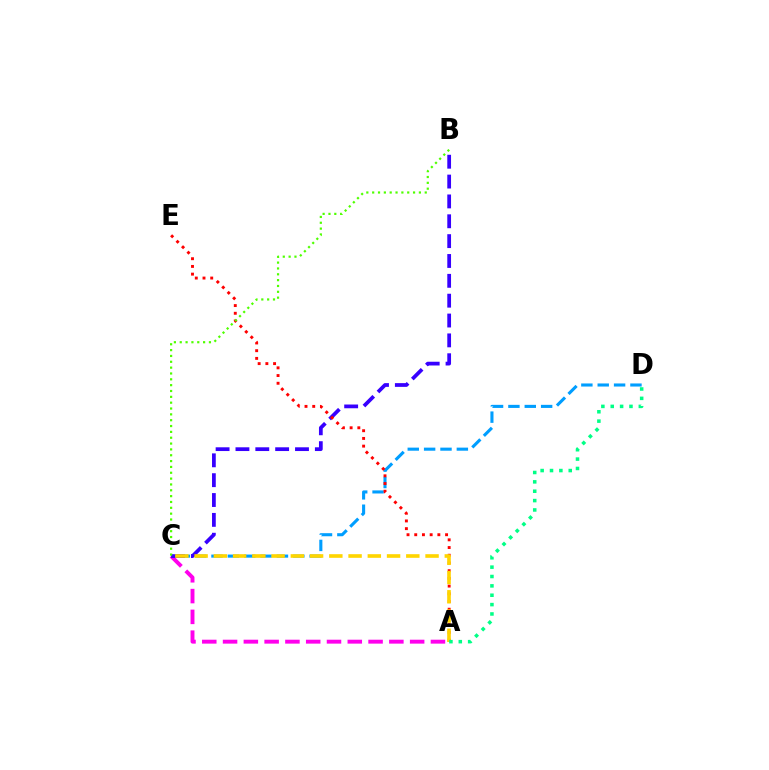{('C', 'D'): [{'color': '#009eff', 'line_style': 'dashed', 'thickness': 2.22}], ('A', 'C'): [{'color': '#ff00ed', 'line_style': 'dashed', 'thickness': 2.82}, {'color': '#ffd500', 'line_style': 'dashed', 'thickness': 2.61}], ('B', 'C'): [{'color': '#3700ff', 'line_style': 'dashed', 'thickness': 2.7}, {'color': '#4fff00', 'line_style': 'dotted', 'thickness': 1.59}], ('A', 'E'): [{'color': '#ff0000', 'line_style': 'dotted', 'thickness': 2.09}], ('A', 'D'): [{'color': '#00ff86', 'line_style': 'dotted', 'thickness': 2.54}]}